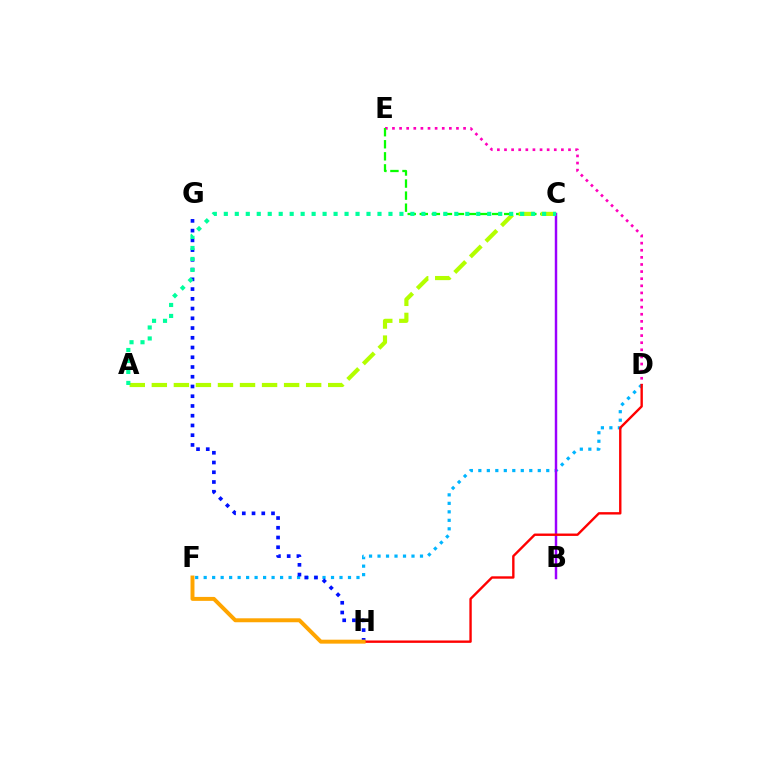{('D', 'E'): [{'color': '#ff00bd', 'line_style': 'dotted', 'thickness': 1.93}], ('D', 'F'): [{'color': '#00b5ff', 'line_style': 'dotted', 'thickness': 2.31}], ('G', 'H'): [{'color': '#0010ff', 'line_style': 'dotted', 'thickness': 2.65}], ('C', 'E'): [{'color': '#08ff00', 'line_style': 'dashed', 'thickness': 1.64}], ('B', 'C'): [{'color': '#9b00ff', 'line_style': 'solid', 'thickness': 1.77}], ('A', 'C'): [{'color': '#b3ff00', 'line_style': 'dashed', 'thickness': 2.99}, {'color': '#00ff9d', 'line_style': 'dotted', 'thickness': 2.98}], ('D', 'H'): [{'color': '#ff0000', 'line_style': 'solid', 'thickness': 1.72}], ('F', 'H'): [{'color': '#ffa500', 'line_style': 'solid', 'thickness': 2.84}]}